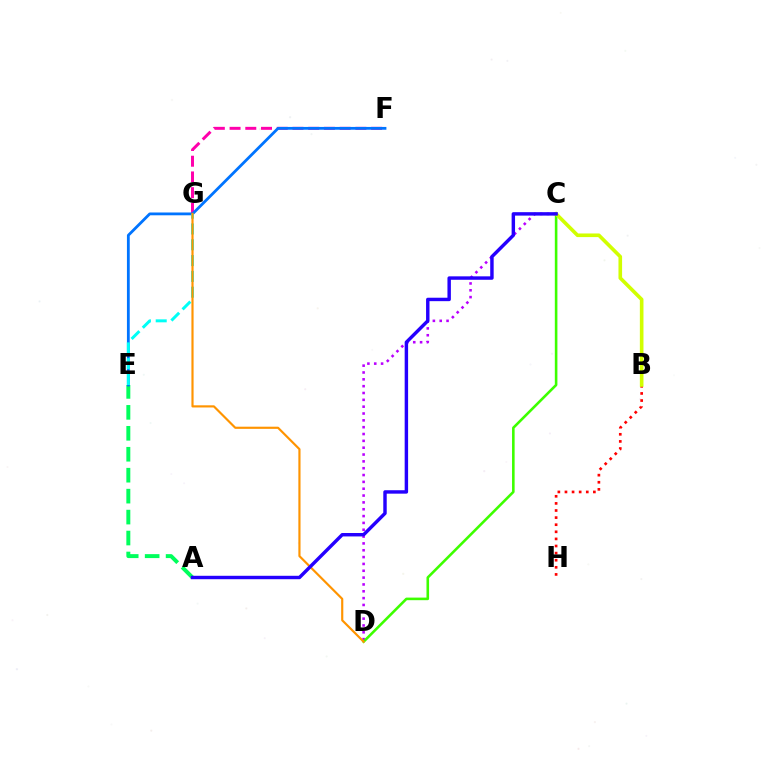{('A', 'E'): [{'color': '#00ff5c', 'line_style': 'dashed', 'thickness': 2.85}], ('C', 'D'): [{'color': '#b900ff', 'line_style': 'dotted', 'thickness': 1.86}, {'color': '#3dff00', 'line_style': 'solid', 'thickness': 1.86}], ('F', 'G'): [{'color': '#ff00ac', 'line_style': 'dashed', 'thickness': 2.14}], ('E', 'F'): [{'color': '#0074ff', 'line_style': 'solid', 'thickness': 2.02}], ('E', 'G'): [{'color': '#00fff6', 'line_style': 'dashed', 'thickness': 2.15}], ('B', 'H'): [{'color': '#ff0000', 'line_style': 'dotted', 'thickness': 1.93}], ('D', 'G'): [{'color': '#ff9400', 'line_style': 'solid', 'thickness': 1.56}], ('B', 'C'): [{'color': '#d1ff00', 'line_style': 'solid', 'thickness': 2.61}], ('A', 'C'): [{'color': '#2500ff', 'line_style': 'solid', 'thickness': 2.47}]}